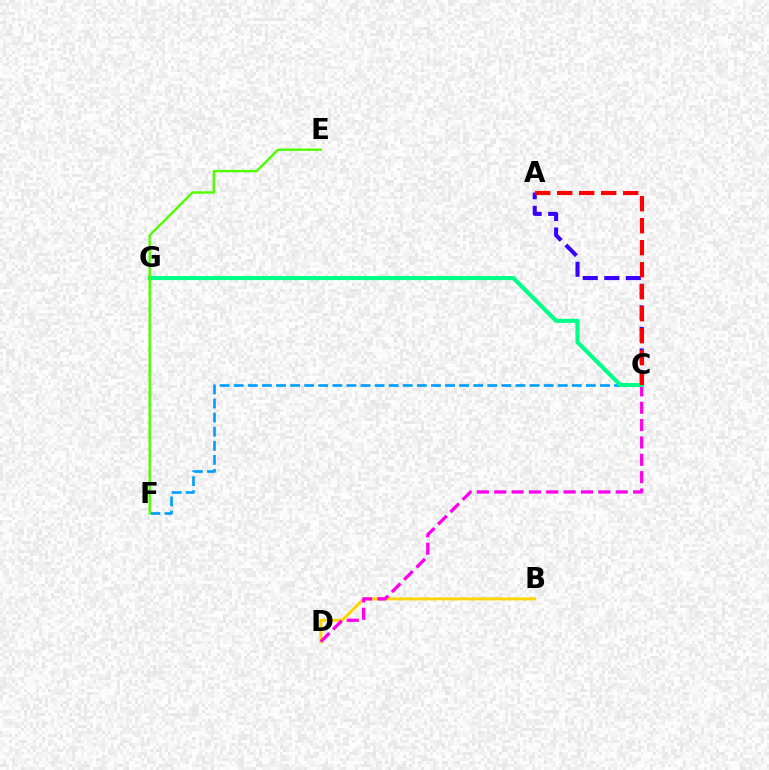{('B', 'D'): [{'color': '#ffd500', 'line_style': 'solid', 'thickness': 2.15}], ('C', 'D'): [{'color': '#ff00ed', 'line_style': 'dashed', 'thickness': 2.36}], ('A', 'C'): [{'color': '#3700ff', 'line_style': 'dashed', 'thickness': 2.93}, {'color': '#ff0000', 'line_style': 'dashed', 'thickness': 2.99}], ('C', 'F'): [{'color': '#009eff', 'line_style': 'dashed', 'thickness': 1.91}], ('C', 'G'): [{'color': '#00ff86', 'line_style': 'solid', 'thickness': 2.93}], ('E', 'F'): [{'color': '#4fff00', 'line_style': 'solid', 'thickness': 1.73}]}